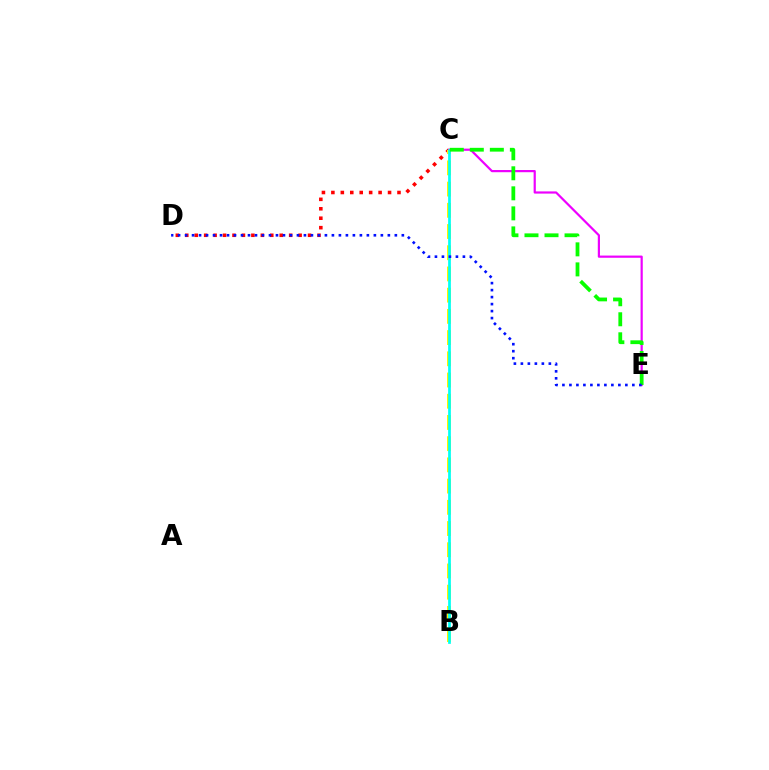{('C', 'D'): [{'color': '#ff0000', 'line_style': 'dotted', 'thickness': 2.57}], ('B', 'C'): [{'color': '#fcf500', 'line_style': 'dashed', 'thickness': 2.88}, {'color': '#00fff6', 'line_style': 'solid', 'thickness': 1.97}], ('C', 'E'): [{'color': '#ee00ff', 'line_style': 'solid', 'thickness': 1.58}, {'color': '#08ff00', 'line_style': 'dashed', 'thickness': 2.72}], ('D', 'E'): [{'color': '#0010ff', 'line_style': 'dotted', 'thickness': 1.9}]}